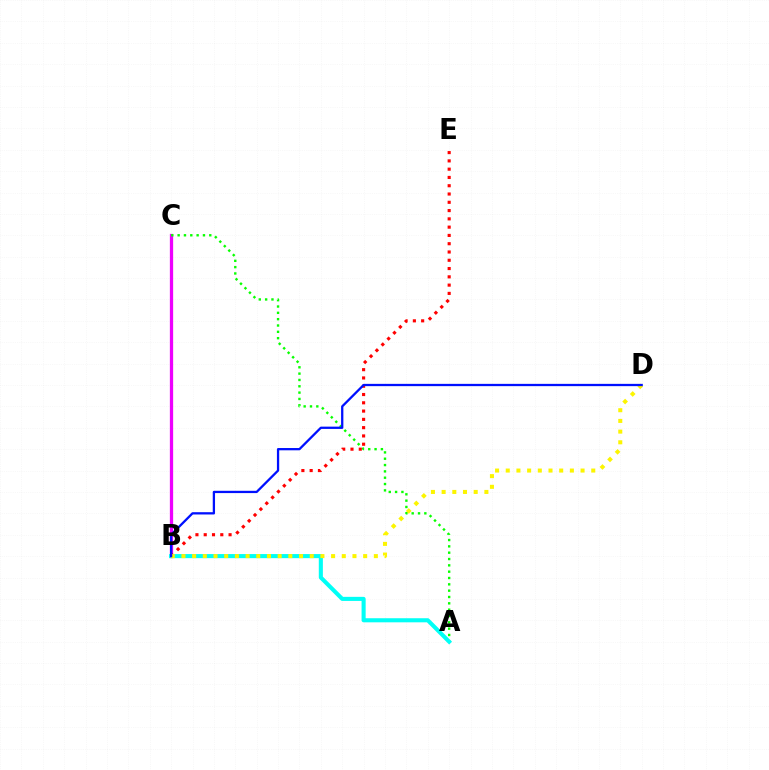{('B', 'C'): [{'color': '#ee00ff', 'line_style': 'solid', 'thickness': 2.36}], ('A', 'C'): [{'color': '#08ff00', 'line_style': 'dotted', 'thickness': 1.72}], ('B', 'E'): [{'color': '#ff0000', 'line_style': 'dotted', 'thickness': 2.25}], ('A', 'B'): [{'color': '#00fff6', 'line_style': 'solid', 'thickness': 2.94}], ('B', 'D'): [{'color': '#fcf500', 'line_style': 'dotted', 'thickness': 2.9}, {'color': '#0010ff', 'line_style': 'solid', 'thickness': 1.64}]}